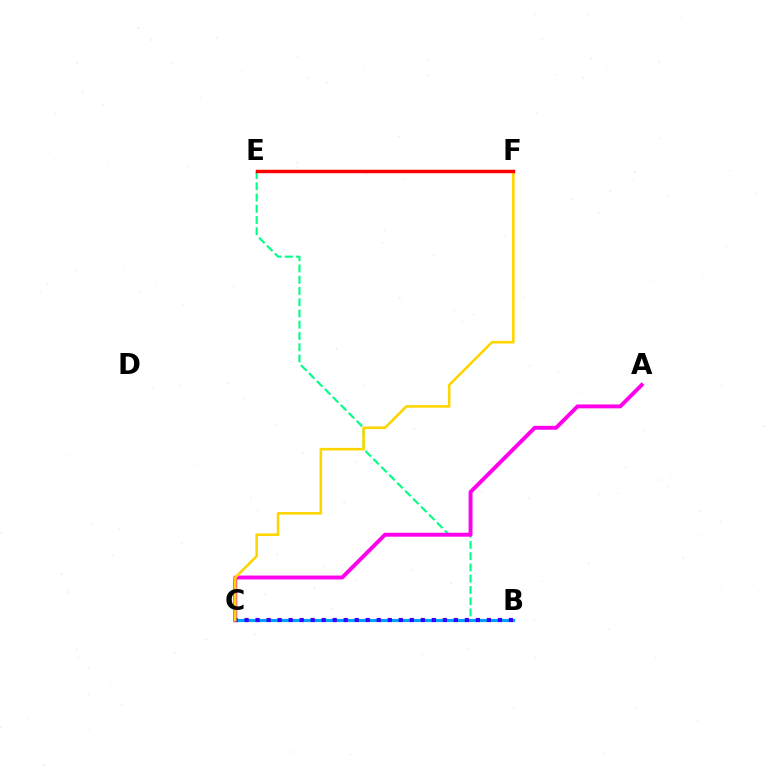{('B', 'E'): [{'color': '#00ff86', 'line_style': 'dashed', 'thickness': 1.53}], ('B', 'C'): [{'color': '#4fff00', 'line_style': 'dashed', 'thickness': 1.98}, {'color': '#009eff', 'line_style': 'solid', 'thickness': 2.26}, {'color': '#3700ff', 'line_style': 'dotted', 'thickness': 2.99}], ('A', 'C'): [{'color': '#ff00ed', 'line_style': 'solid', 'thickness': 2.82}], ('C', 'F'): [{'color': '#ffd500', 'line_style': 'solid', 'thickness': 1.87}], ('E', 'F'): [{'color': '#ff0000', 'line_style': 'solid', 'thickness': 2.48}]}